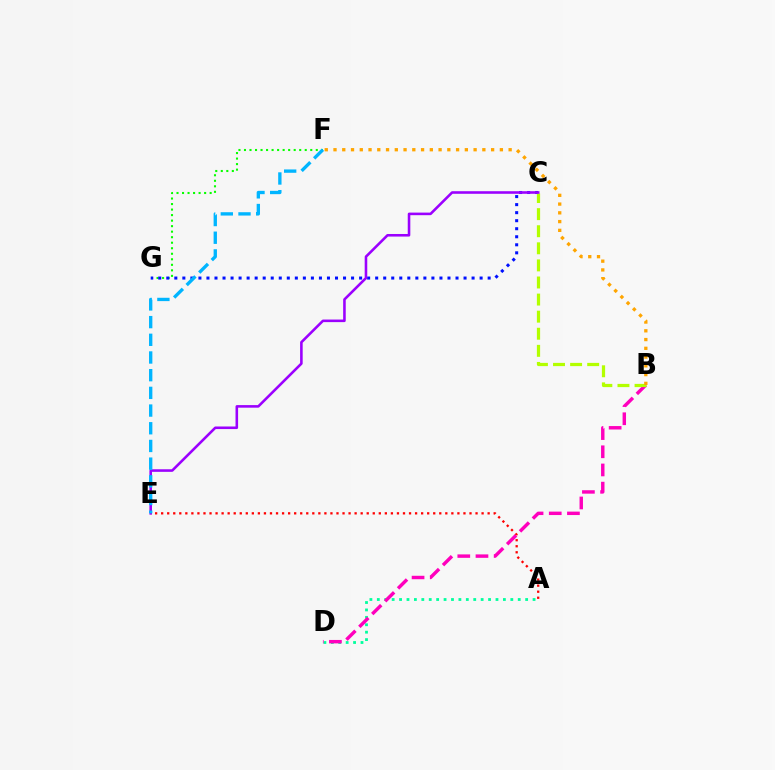{('A', 'E'): [{'color': '#ff0000', 'line_style': 'dotted', 'thickness': 1.64}], ('A', 'D'): [{'color': '#00ff9d', 'line_style': 'dotted', 'thickness': 2.02}], ('B', 'D'): [{'color': '#ff00bd', 'line_style': 'dashed', 'thickness': 2.47}], ('F', 'G'): [{'color': '#08ff00', 'line_style': 'dotted', 'thickness': 1.5}], ('C', 'G'): [{'color': '#0010ff', 'line_style': 'dotted', 'thickness': 2.18}], ('B', 'C'): [{'color': '#b3ff00', 'line_style': 'dashed', 'thickness': 2.32}], ('C', 'E'): [{'color': '#9b00ff', 'line_style': 'solid', 'thickness': 1.86}], ('E', 'F'): [{'color': '#00b5ff', 'line_style': 'dashed', 'thickness': 2.4}], ('B', 'F'): [{'color': '#ffa500', 'line_style': 'dotted', 'thickness': 2.38}]}